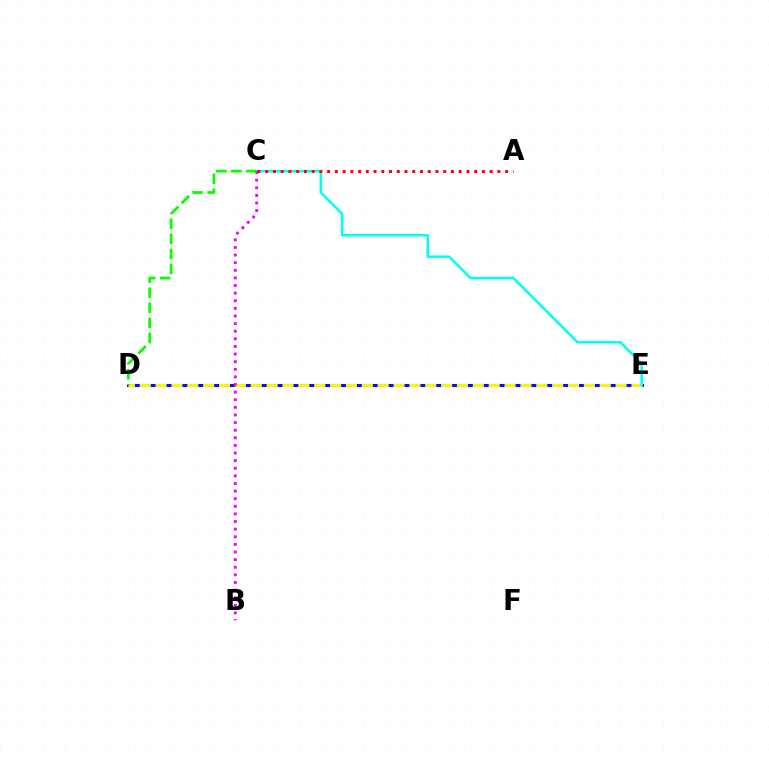{('D', 'E'): [{'color': '#0010ff', 'line_style': 'solid', 'thickness': 2.2}, {'color': '#fcf500', 'line_style': 'dashed', 'thickness': 2.15}], ('C', 'E'): [{'color': '#00fff6', 'line_style': 'solid', 'thickness': 1.82}], ('B', 'C'): [{'color': '#ee00ff', 'line_style': 'dotted', 'thickness': 2.07}], ('A', 'C'): [{'color': '#ff0000', 'line_style': 'dotted', 'thickness': 2.1}], ('C', 'D'): [{'color': '#08ff00', 'line_style': 'dashed', 'thickness': 2.05}]}